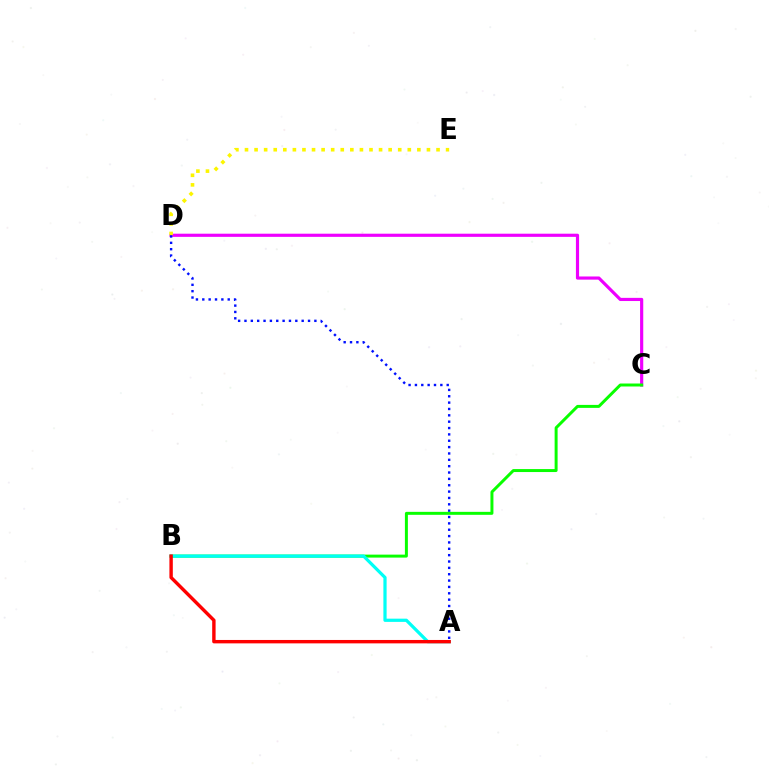{('C', 'D'): [{'color': '#ee00ff', 'line_style': 'solid', 'thickness': 2.28}], ('D', 'E'): [{'color': '#fcf500', 'line_style': 'dotted', 'thickness': 2.6}], ('A', 'D'): [{'color': '#0010ff', 'line_style': 'dotted', 'thickness': 1.73}], ('B', 'C'): [{'color': '#08ff00', 'line_style': 'solid', 'thickness': 2.14}], ('A', 'B'): [{'color': '#00fff6', 'line_style': 'solid', 'thickness': 2.32}, {'color': '#ff0000', 'line_style': 'solid', 'thickness': 2.45}]}